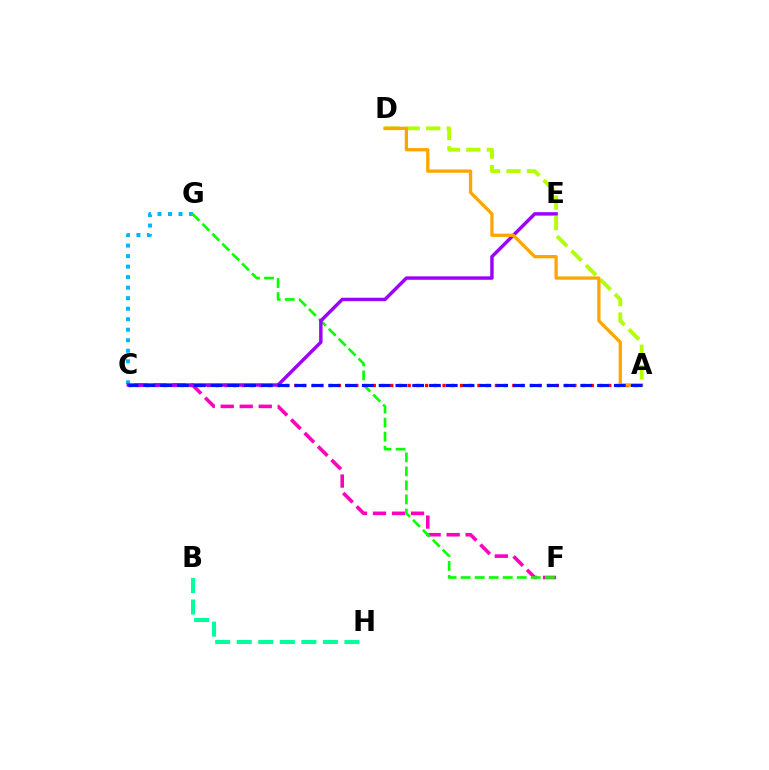{('C', 'G'): [{'color': '#00b5ff', 'line_style': 'dotted', 'thickness': 2.86}], ('A', 'C'): [{'color': '#ff0000', 'line_style': 'dotted', 'thickness': 2.37}, {'color': '#0010ff', 'line_style': 'dashed', 'thickness': 2.28}], ('C', 'F'): [{'color': '#ff00bd', 'line_style': 'dashed', 'thickness': 2.58}], ('A', 'D'): [{'color': '#b3ff00', 'line_style': 'dashed', 'thickness': 2.79}, {'color': '#ffa500', 'line_style': 'solid', 'thickness': 2.36}], ('F', 'G'): [{'color': '#08ff00', 'line_style': 'dashed', 'thickness': 1.91}], ('C', 'E'): [{'color': '#9b00ff', 'line_style': 'solid', 'thickness': 2.47}], ('B', 'H'): [{'color': '#00ff9d', 'line_style': 'dashed', 'thickness': 2.93}]}